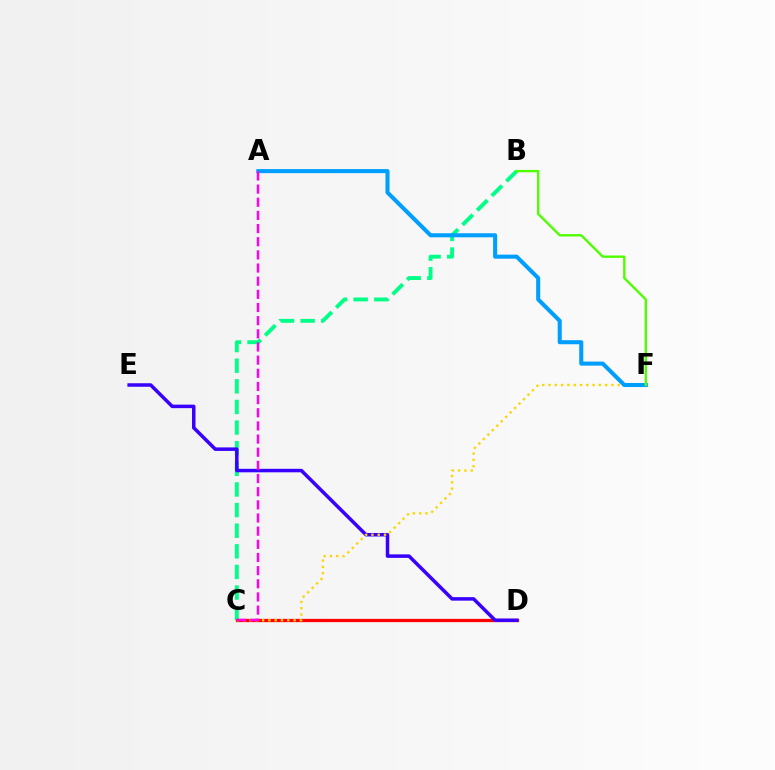{('B', 'C'): [{'color': '#00ff86', 'line_style': 'dashed', 'thickness': 2.8}], ('C', 'D'): [{'color': '#ff0000', 'line_style': 'solid', 'thickness': 2.35}], ('D', 'E'): [{'color': '#3700ff', 'line_style': 'solid', 'thickness': 2.52}], ('C', 'F'): [{'color': '#ffd500', 'line_style': 'dotted', 'thickness': 1.71}], ('A', 'F'): [{'color': '#009eff', 'line_style': 'solid', 'thickness': 2.92}], ('B', 'F'): [{'color': '#4fff00', 'line_style': 'solid', 'thickness': 1.7}], ('A', 'C'): [{'color': '#ff00ed', 'line_style': 'dashed', 'thickness': 1.79}]}